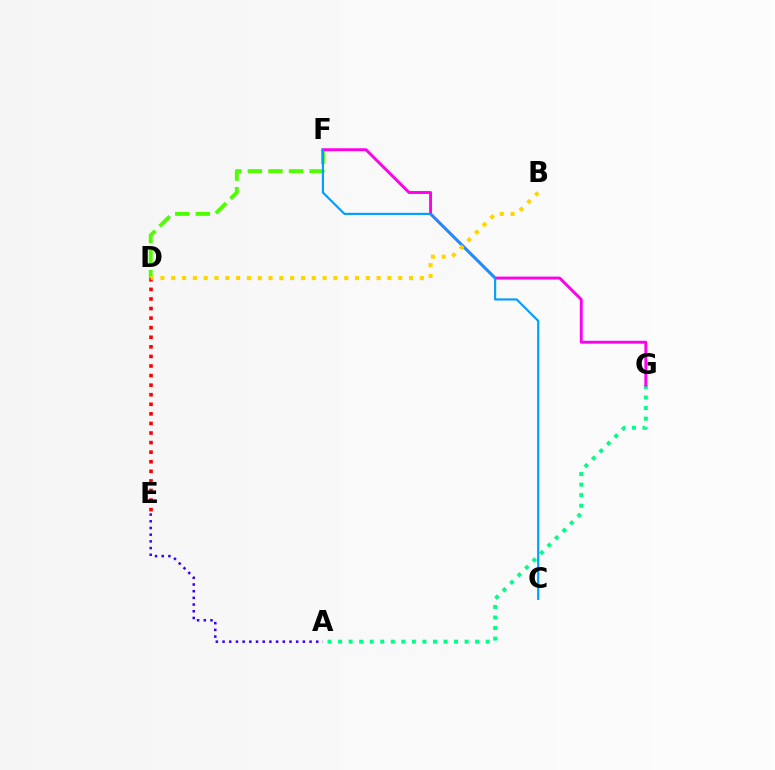{('A', 'G'): [{'color': '#00ff86', 'line_style': 'dotted', 'thickness': 2.86}], ('D', 'E'): [{'color': '#ff0000', 'line_style': 'dotted', 'thickness': 2.6}], ('D', 'F'): [{'color': '#4fff00', 'line_style': 'dashed', 'thickness': 2.79}], ('F', 'G'): [{'color': '#ff00ed', 'line_style': 'solid', 'thickness': 2.1}], ('C', 'F'): [{'color': '#009eff', 'line_style': 'solid', 'thickness': 1.54}], ('A', 'E'): [{'color': '#3700ff', 'line_style': 'dotted', 'thickness': 1.82}], ('B', 'D'): [{'color': '#ffd500', 'line_style': 'dotted', 'thickness': 2.94}]}